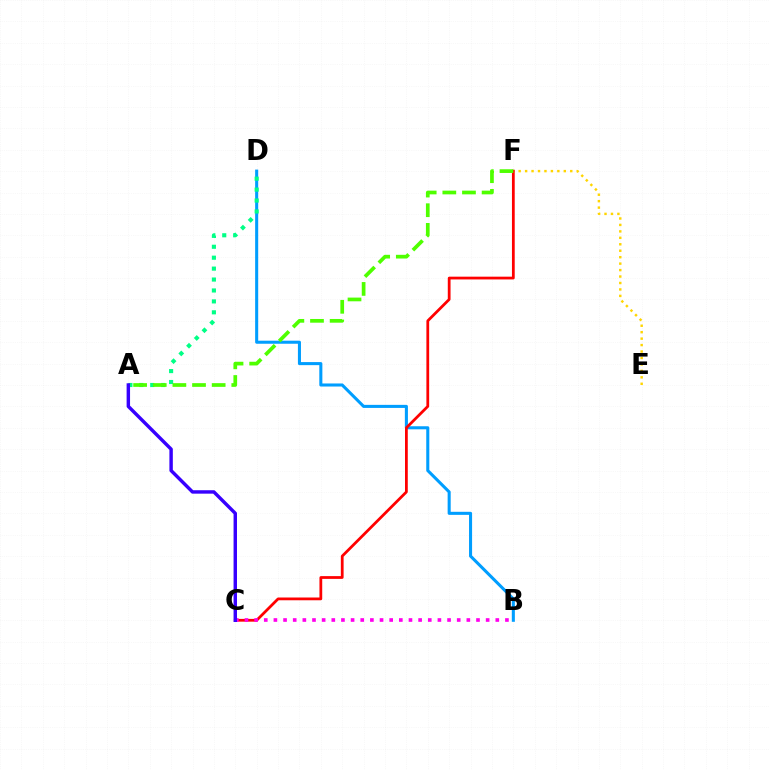{('B', 'D'): [{'color': '#009eff', 'line_style': 'solid', 'thickness': 2.2}], ('E', 'F'): [{'color': '#ffd500', 'line_style': 'dotted', 'thickness': 1.75}], ('C', 'F'): [{'color': '#ff0000', 'line_style': 'solid', 'thickness': 1.99}], ('A', 'D'): [{'color': '#00ff86', 'line_style': 'dotted', 'thickness': 2.97}], ('B', 'C'): [{'color': '#ff00ed', 'line_style': 'dotted', 'thickness': 2.62}], ('A', 'C'): [{'color': '#3700ff', 'line_style': 'solid', 'thickness': 2.47}], ('A', 'F'): [{'color': '#4fff00', 'line_style': 'dashed', 'thickness': 2.67}]}